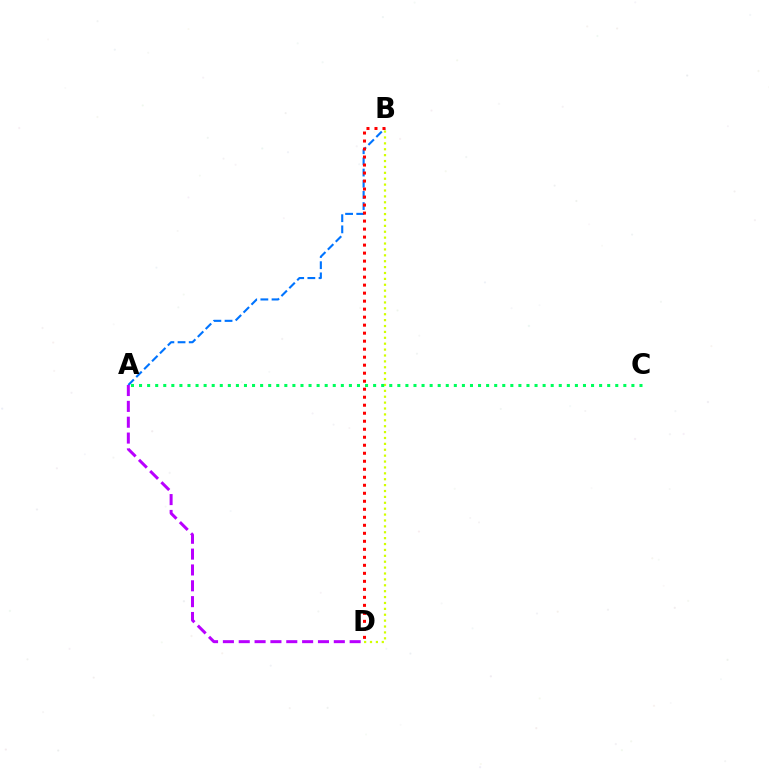{('A', 'B'): [{'color': '#0074ff', 'line_style': 'dashed', 'thickness': 1.52}], ('B', 'D'): [{'color': '#ff0000', 'line_style': 'dotted', 'thickness': 2.18}, {'color': '#d1ff00', 'line_style': 'dotted', 'thickness': 1.6}], ('A', 'D'): [{'color': '#b900ff', 'line_style': 'dashed', 'thickness': 2.15}], ('A', 'C'): [{'color': '#00ff5c', 'line_style': 'dotted', 'thickness': 2.19}]}